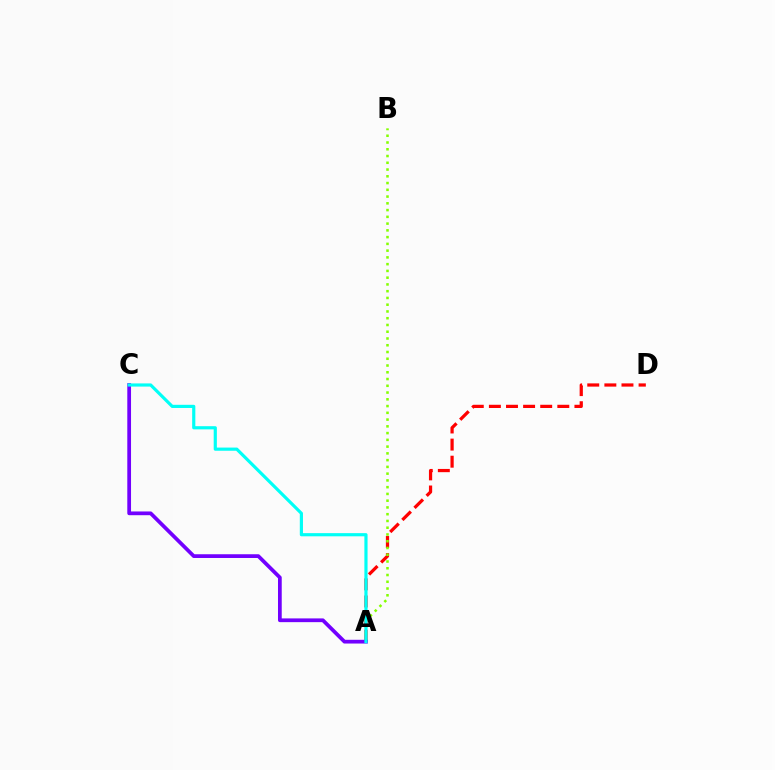{('A', 'D'): [{'color': '#ff0000', 'line_style': 'dashed', 'thickness': 2.32}], ('A', 'B'): [{'color': '#84ff00', 'line_style': 'dotted', 'thickness': 1.84}], ('A', 'C'): [{'color': '#7200ff', 'line_style': 'solid', 'thickness': 2.69}, {'color': '#00fff6', 'line_style': 'solid', 'thickness': 2.28}]}